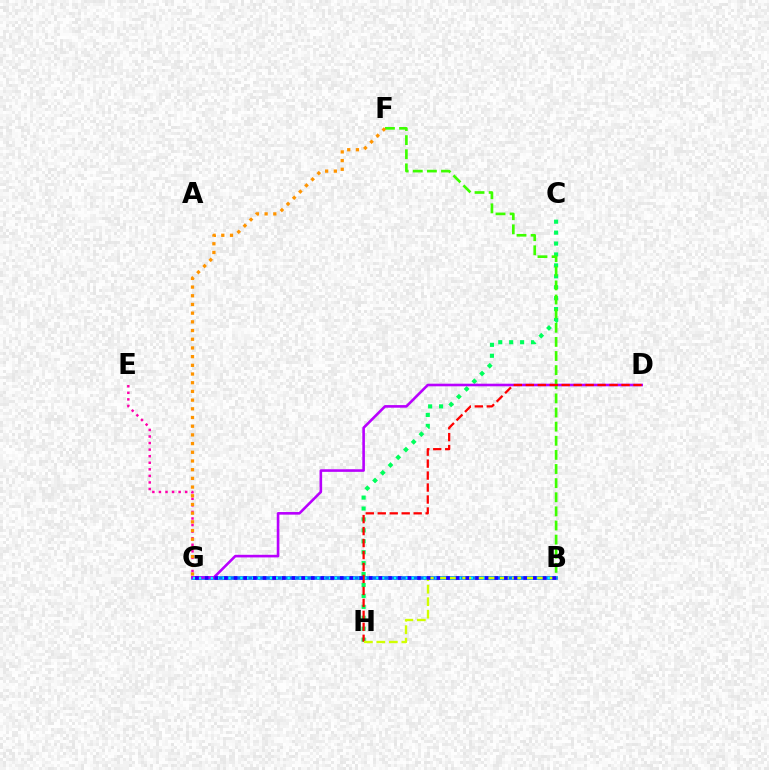{('C', 'H'): [{'color': '#00ff5c', 'line_style': 'dotted', 'thickness': 2.97}], ('B', 'G'): [{'color': '#0074ff', 'line_style': 'solid', 'thickness': 2.64}, {'color': '#00fff6', 'line_style': 'dotted', 'thickness': 1.61}, {'color': '#2500ff', 'line_style': 'dotted', 'thickness': 2.62}], ('E', 'G'): [{'color': '#ff00ac', 'line_style': 'dotted', 'thickness': 1.78}], ('D', 'G'): [{'color': '#b900ff', 'line_style': 'solid', 'thickness': 1.88}], ('B', 'F'): [{'color': '#3dff00', 'line_style': 'dashed', 'thickness': 1.92}], ('D', 'H'): [{'color': '#ff0000', 'line_style': 'dashed', 'thickness': 1.63}], ('F', 'G'): [{'color': '#ff9400', 'line_style': 'dotted', 'thickness': 2.36}], ('B', 'H'): [{'color': '#d1ff00', 'line_style': 'dashed', 'thickness': 1.7}]}